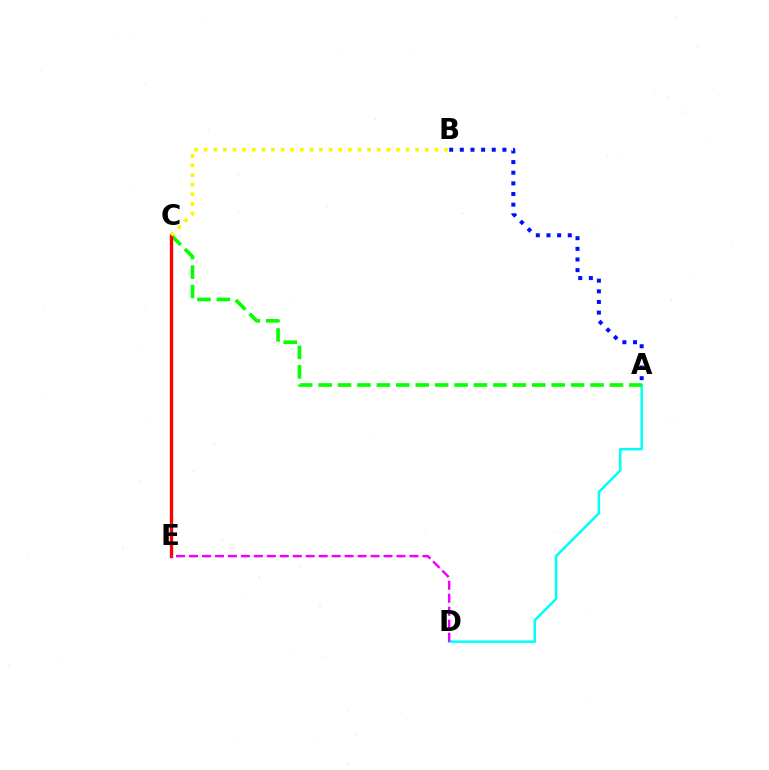{('A', 'B'): [{'color': '#0010ff', 'line_style': 'dotted', 'thickness': 2.89}], ('A', 'D'): [{'color': '#00fff6', 'line_style': 'solid', 'thickness': 1.8}], ('A', 'C'): [{'color': '#08ff00', 'line_style': 'dashed', 'thickness': 2.64}], ('C', 'E'): [{'color': '#ff0000', 'line_style': 'solid', 'thickness': 2.41}], ('D', 'E'): [{'color': '#ee00ff', 'line_style': 'dashed', 'thickness': 1.76}], ('B', 'C'): [{'color': '#fcf500', 'line_style': 'dotted', 'thickness': 2.61}]}